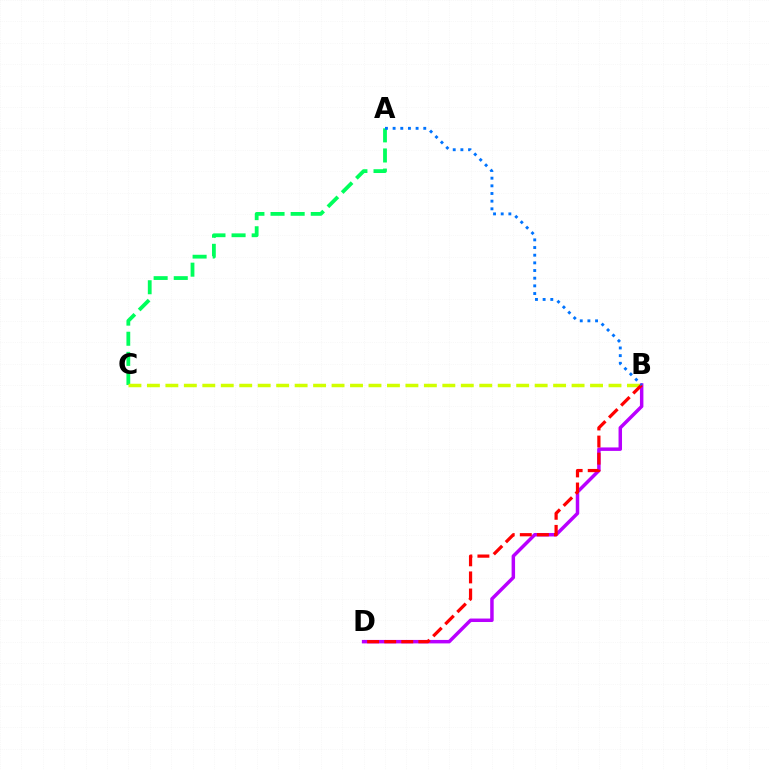{('B', 'D'): [{'color': '#b900ff', 'line_style': 'solid', 'thickness': 2.5}, {'color': '#ff0000', 'line_style': 'dashed', 'thickness': 2.32}], ('A', 'C'): [{'color': '#00ff5c', 'line_style': 'dashed', 'thickness': 2.73}], ('B', 'C'): [{'color': '#d1ff00', 'line_style': 'dashed', 'thickness': 2.51}], ('A', 'B'): [{'color': '#0074ff', 'line_style': 'dotted', 'thickness': 2.08}]}